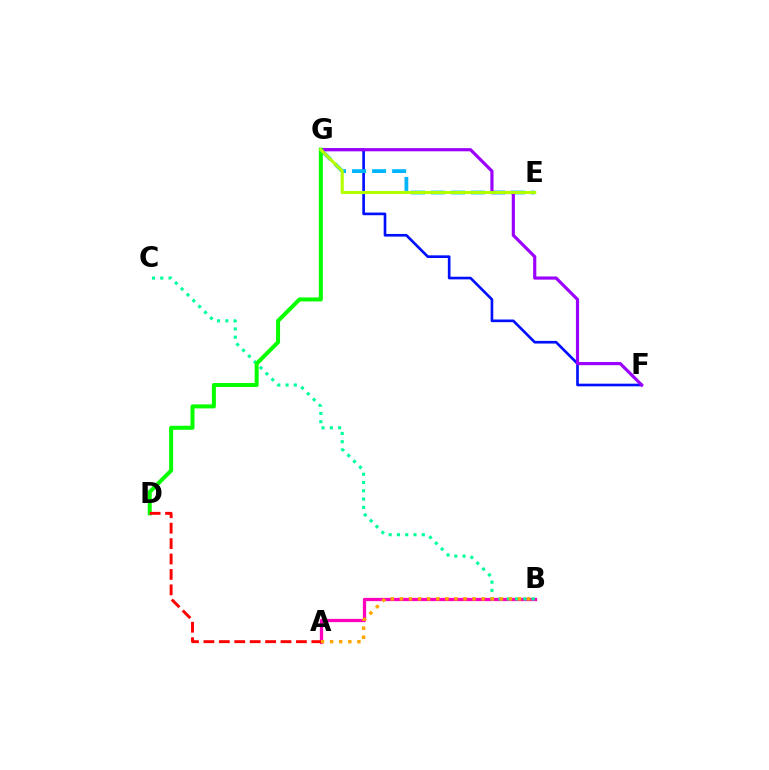{('A', 'B'): [{'color': '#ff00bd', 'line_style': 'solid', 'thickness': 2.35}, {'color': '#ffa500', 'line_style': 'dotted', 'thickness': 2.47}], ('F', 'G'): [{'color': '#0010ff', 'line_style': 'solid', 'thickness': 1.91}, {'color': '#9b00ff', 'line_style': 'solid', 'thickness': 2.28}], ('E', 'G'): [{'color': '#00b5ff', 'line_style': 'dashed', 'thickness': 2.72}, {'color': '#b3ff00', 'line_style': 'solid', 'thickness': 2.23}], ('B', 'C'): [{'color': '#00ff9d', 'line_style': 'dotted', 'thickness': 2.25}], ('D', 'G'): [{'color': '#08ff00', 'line_style': 'solid', 'thickness': 2.89}], ('A', 'D'): [{'color': '#ff0000', 'line_style': 'dashed', 'thickness': 2.09}]}